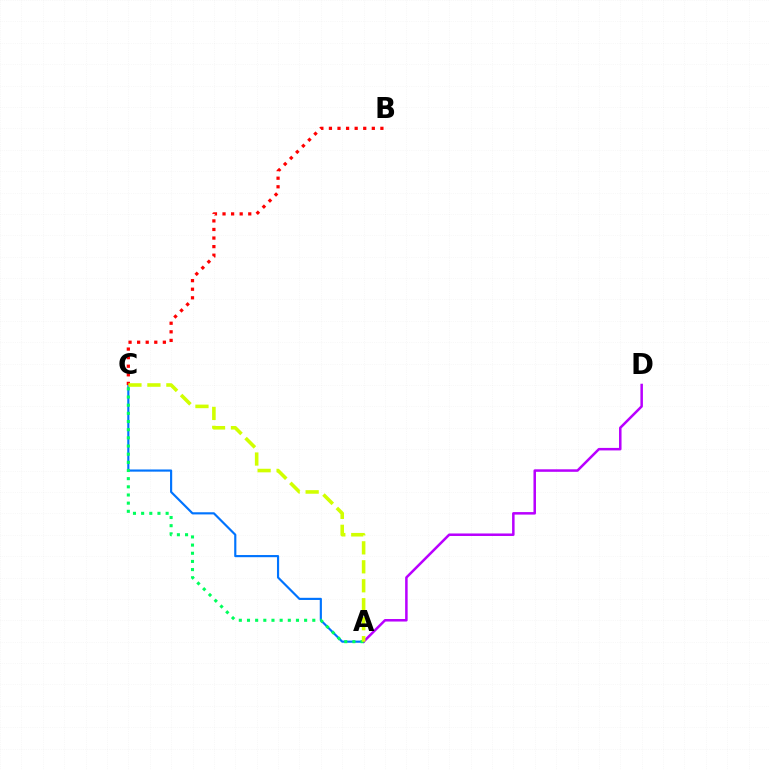{('A', 'C'): [{'color': '#0074ff', 'line_style': 'solid', 'thickness': 1.56}, {'color': '#00ff5c', 'line_style': 'dotted', 'thickness': 2.22}, {'color': '#d1ff00', 'line_style': 'dashed', 'thickness': 2.58}], ('A', 'D'): [{'color': '#b900ff', 'line_style': 'solid', 'thickness': 1.81}], ('B', 'C'): [{'color': '#ff0000', 'line_style': 'dotted', 'thickness': 2.33}]}